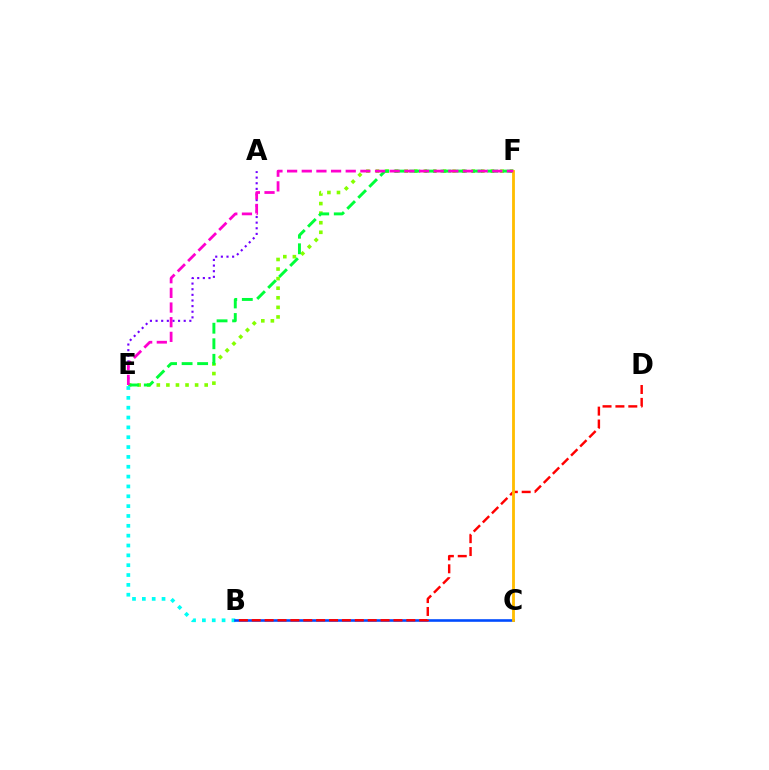{('A', 'E'): [{'color': '#7200ff', 'line_style': 'dotted', 'thickness': 1.53}], ('E', 'F'): [{'color': '#84ff00', 'line_style': 'dotted', 'thickness': 2.6}, {'color': '#00ff39', 'line_style': 'dashed', 'thickness': 2.11}, {'color': '#ff00cf', 'line_style': 'dashed', 'thickness': 1.99}], ('B', 'E'): [{'color': '#00fff6', 'line_style': 'dotted', 'thickness': 2.67}], ('B', 'C'): [{'color': '#004bff', 'line_style': 'solid', 'thickness': 1.88}], ('B', 'D'): [{'color': '#ff0000', 'line_style': 'dashed', 'thickness': 1.75}], ('C', 'F'): [{'color': '#ffbd00', 'line_style': 'solid', 'thickness': 2.04}]}